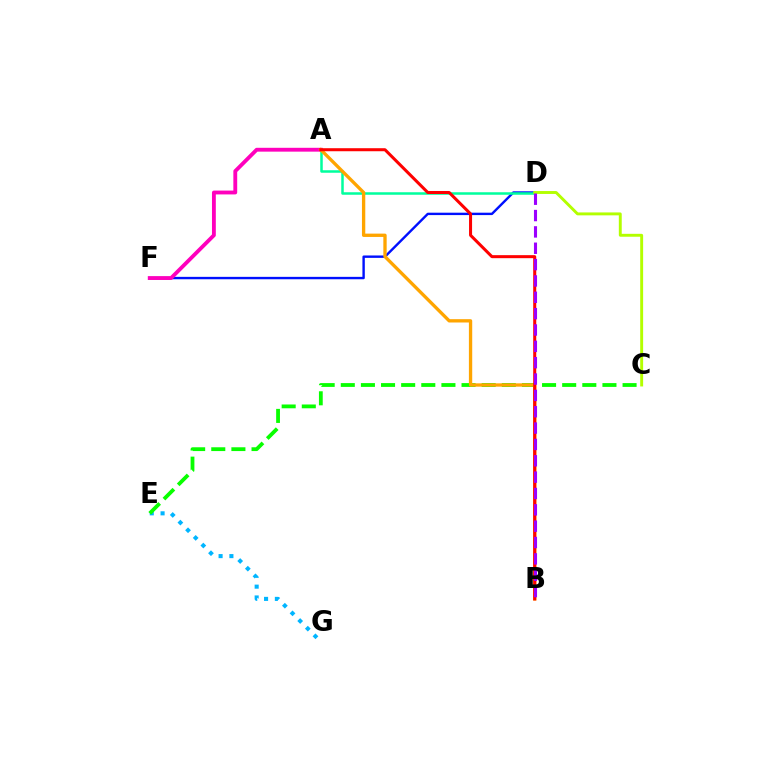{('E', 'G'): [{'color': '#00b5ff', 'line_style': 'dotted', 'thickness': 2.94}], ('D', 'F'): [{'color': '#0010ff', 'line_style': 'solid', 'thickness': 1.73}], ('A', 'D'): [{'color': '#00ff9d', 'line_style': 'solid', 'thickness': 1.8}], ('C', 'E'): [{'color': '#08ff00', 'line_style': 'dashed', 'thickness': 2.73}], ('A', 'F'): [{'color': '#ff00bd', 'line_style': 'solid', 'thickness': 2.77}], ('A', 'B'): [{'color': '#ffa500', 'line_style': 'solid', 'thickness': 2.39}, {'color': '#ff0000', 'line_style': 'solid', 'thickness': 2.18}], ('C', 'D'): [{'color': '#b3ff00', 'line_style': 'solid', 'thickness': 2.1}], ('B', 'D'): [{'color': '#9b00ff', 'line_style': 'dashed', 'thickness': 2.22}]}